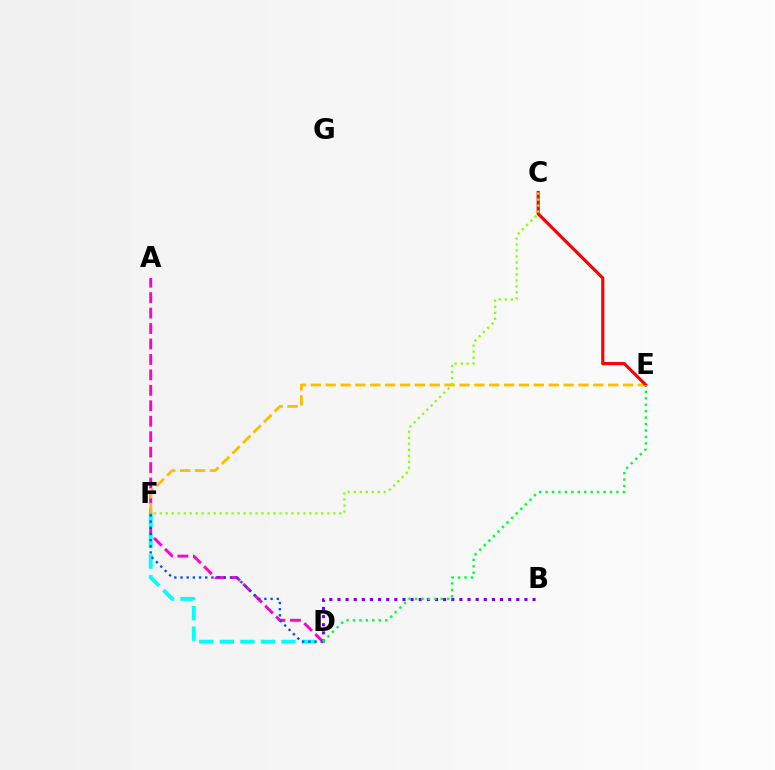{('A', 'D'): [{'color': '#ff00cf', 'line_style': 'dashed', 'thickness': 2.1}], ('D', 'F'): [{'color': '#00fff6', 'line_style': 'dashed', 'thickness': 2.79}, {'color': '#004bff', 'line_style': 'dotted', 'thickness': 1.68}], ('E', 'F'): [{'color': '#ffbd00', 'line_style': 'dashed', 'thickness': 2.02}], ('C', 'E'): [{'color': '#ff0000', 'line_style': 'solid', 'thickness': 2.26}], ('B', 'D'): [{'color': '#7200ff', 'line_style': 'dotted', 'thickness': 2.21}], ('C', 'F'): [{'color': '#84ff00', 'line_style': 'dotted', 'thickness': 1.63}], ('D', 'E'): [{'color': '#00ff39', 'line_style': 'dotted', 'thickness': 1.75}]}